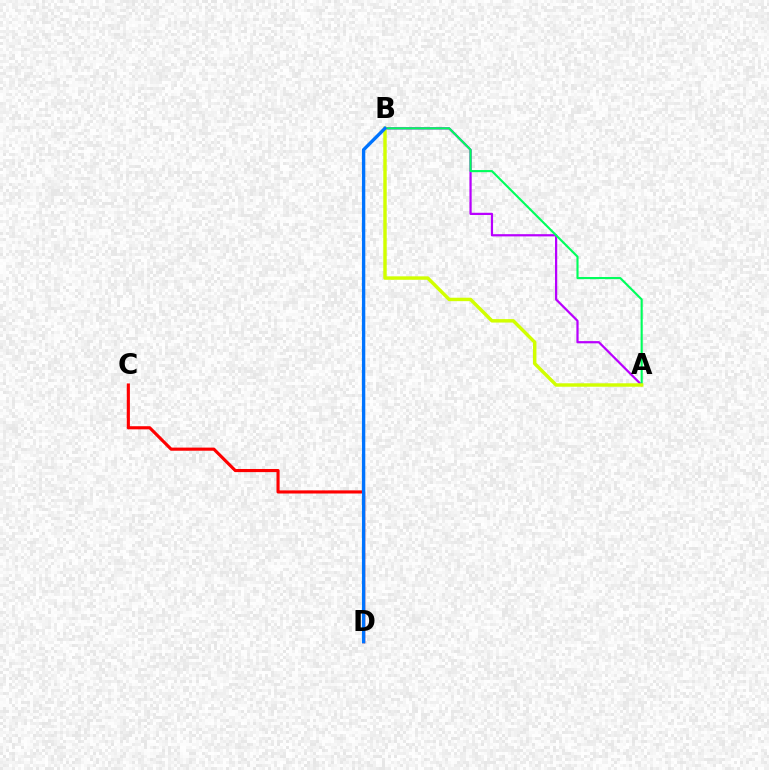{('A', 'B'): [{'color': '#b900ff', 'line_style': 'solid', 'thickness': 1.6}, {'color': '#00ff5c', 'line_style': 'solid', 'thickness': 1.53}, {'color': '#d1ff00', 'line_style': 'solid', 'thickness': 2.47}], ('C', 'D'): [{'color': '#ff0000', 'line_style': 'solid', 'thickness': 2.25}], ('B', 'D'): [{'color': '#0074ff', 'line_style': 'solid', 'thickness': 2.42}]}